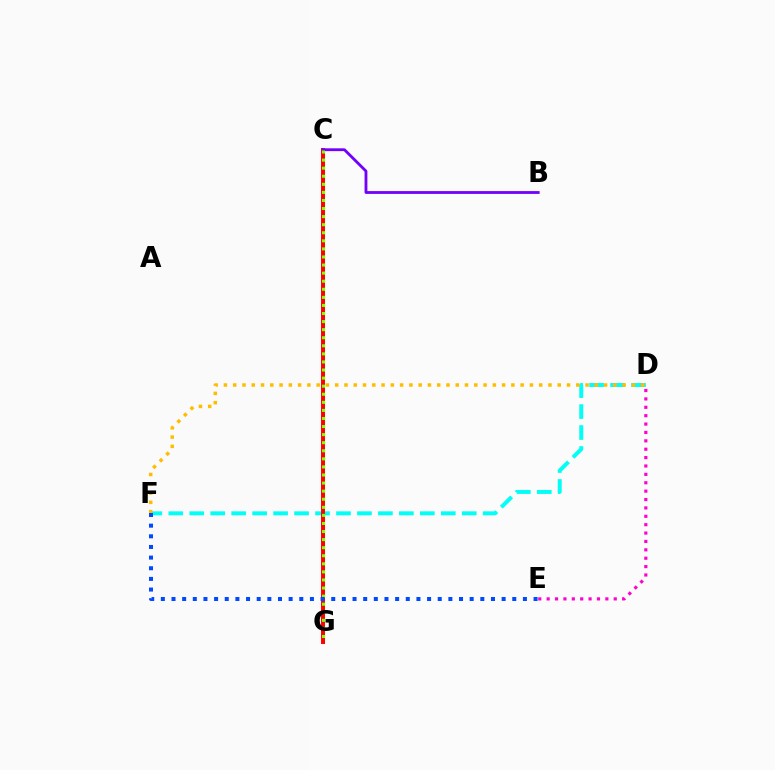{('D', 'F'): [{'color': '#00fff6', 'line_style': 'dashed', 'thickness': 2.85}, {'color': '#ffbd00', 'line_style': 'dotted', 'thickness': 2.52}], ('D', 'E'): [{'color': '#ff00cf', 'line_style': 'dotted', 'thickness': 2.28}], ('C', 'G'): [{'color': '#00ff39', 'line_style': 'solid', 'thickness': 2.23}, {'color': '#ff0000', 'line_style': 'solid', 'thickness': 2.83}, {'color': '#84ff00', 'line_style': 'dotted', 'thickness': 2.19}], ('B', 'C'): [{'color': '#7200ff', 'line_style': 'solid', 'thickness': 2.03}], ('E', 'F'): [{'color': '#004bff', 'line_style': 'dotted', 'thickness': 2.89}]}